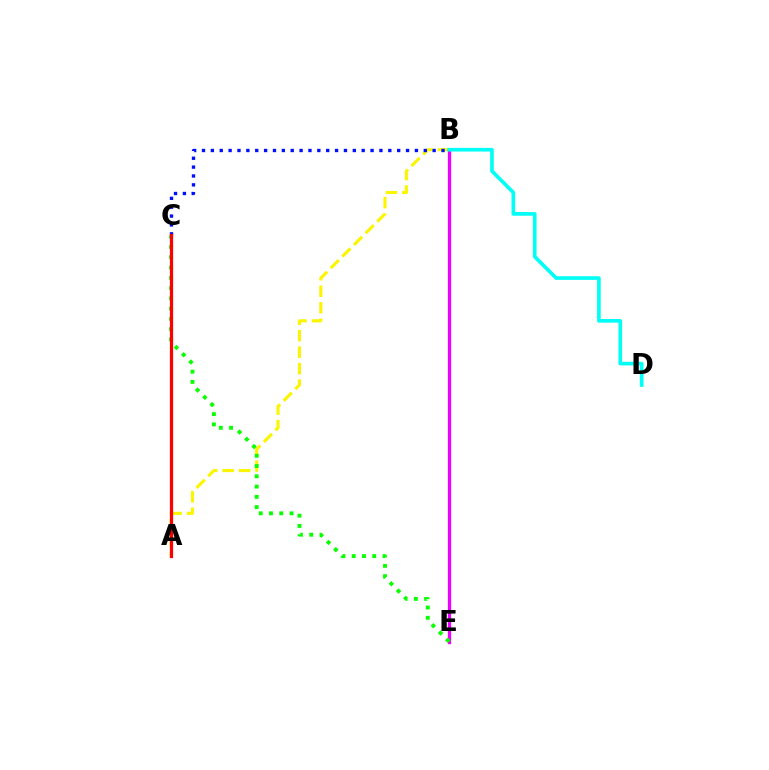{('A', 'B'): [{'color': '#fcf500', 'line_style': 'dashed', 'thickness': 2.24}], ('B', 'C'): [{'color': '#0010ff', 'line_style': 'dotted', 'thickness': 2.41}], ('B', 'E'): [{'color': '#ee00ff', 'line_style': 'solid', 'thickness': 2.34}], ('B', 'D'): [{'color': '#00fff6', 'line_style': 'solid', 'thickness': 2.63}], ('C', 'E'): [{'color': '#08ff00', 'line_style': 'dotted', 'thickness': 2.79}], ('A', 'C'): [{'color': '#ff0000', 'line_style': 'solid', 'thickness': 2.33}]}